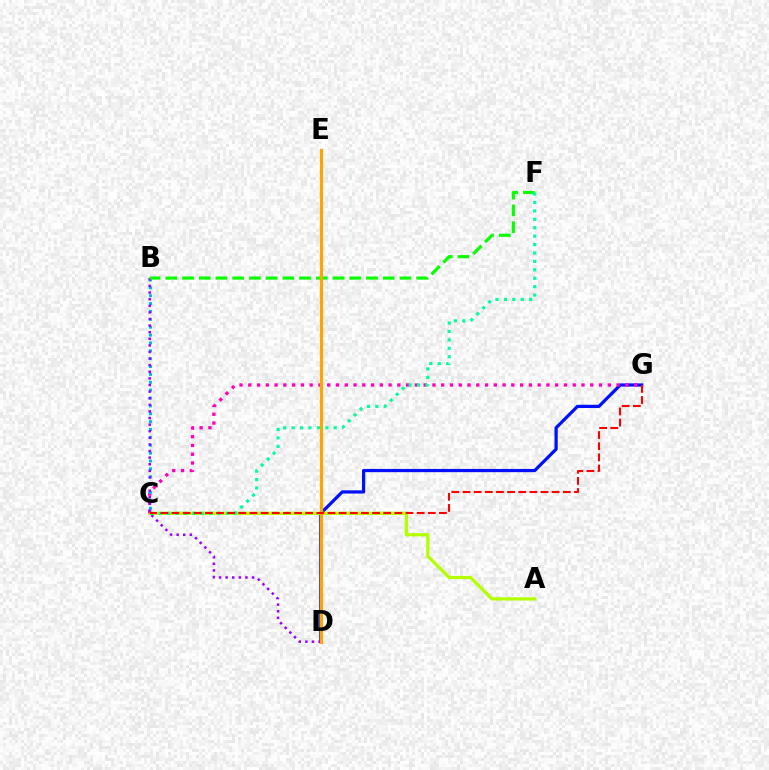{('D', 'G'): [{'color': '#0010ff', 'line_style': 'solid', 'thickness': 2.32}], ('A', 'C'): [{'color': '#b3ff00', 'line_style': 'solid', 'thickness': 2.34}], ('C', 'G'): [{'color': '#ff00bd', 'line_style': 'dotted', 'thickness': 2.38}, {'color': '#ff0000', 'line_style': 'dashed', 'thickness': 1.51}], ('B', 'C'): [{'color': '#00b5ff', 'line_style': 'dotted', 'thickness': 2.14}], ('B', 'D'): [{'color': '#9b00ff', 'line_style': 'dotted', 'thickness': 1.79}], ('B', 'F'): [{'color': '#08ff00', 'line_style': 'dashed', 'thickness': 2.27}], ('C', 'F'): [{'color': '#00ff9d', 'line_style': 'dotted', 'thickness': 2.29}], ('D', 'E'): [{'color': '#ffa500', 'line_style': 'solid', 'thickness': 2.31}]}